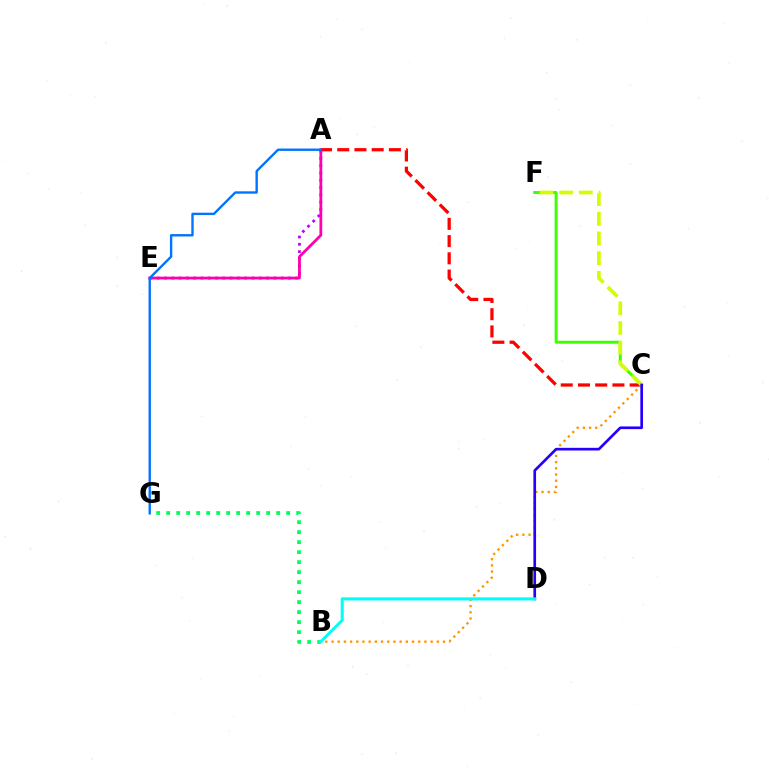{('A', 'C'): [{'color': '#ff0000', 'line_style': 'dashed', 'thickness': 2.34}], ('C', 'F'): [{'color': '#3dff00', 'line_style': 'solid', 'thickness': 2.12}, {'color': '#d1ff00', 'line_style': 'dashed', 'thickness': 2.67}], ('B', 'C'): [{'color': '#ff9400', 'line_style': 'dotted', 'thickness': 1.68}], ('A', 'E'): [{'color': '#b900ff', 'line_style': 'dotted', 'thickness': 1.98}, {'color': '#ff00ac', 'line_style': 'solid', 'thickness': 2.0}], ('C', 'D'): [{'color': '#2500ff', 'line_style': 'solid', 'thickness': 1.93}], ('B', 'G'): [{'color': '#00ff5c', 'line_style': 'dotted', 'thickness': 2.72}], ('A', 'G'): [{'color': '#0074ff', 'line_style': 'solid', 'thickness': 1.71}], ('B', 'D'): [{'color': '#00fff6', 'line_style': 'solid', 'thickness': 2.22}]}